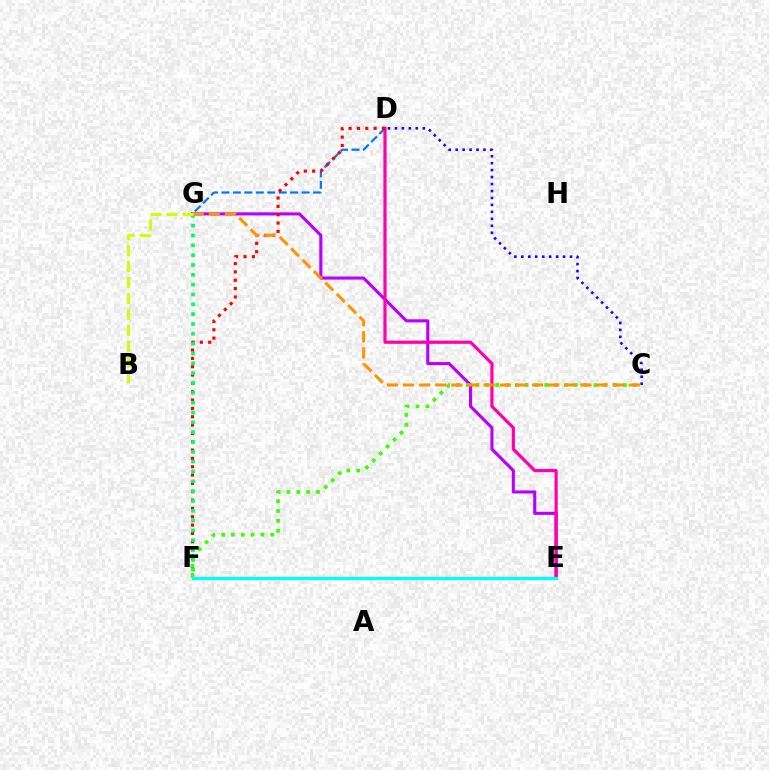{('E', 'G'): [{'color': '#b900ff', 'line_style': 'solid', 'thickness': 2.23}], ('D', 'E'): [{'color': '#ff00ac', 'line_style': 'solid', 'thickness': 2.31}], ('C', 'D'): [{'color': '#2500ff', 'line_style': 'dotted', 'thickness': 1.89}], ('D', 'G'): [{'color': '#0074ff', 'line_style': 'dashed', 'thickness': 1.56}], ('D', 'F'): [{'color': '#ff0000', 'line_style': 'dotted', 'thickness': 2.26}], ('C', 'F'): [{'color': '#3dff00', 'line_style': 'dotted', 'thickness': 2.67}], ('F', 'G'): [{'color': '#00ff5c', 'line_style': 'dotted', 'thickness': 2.67}], ('C', 'G'): [{'color': '#ff9400', 'line_style': 'dashed', 'thickness': 2.19}], ('B', 'G'): [{'color': '#d1ff00', 'line_style': 'dashed', 'thickness': 2.16}], ('E', 'F'): [{'color': '#00fff6', 'line_style': 'solid', 'thickness': 2.32}]}